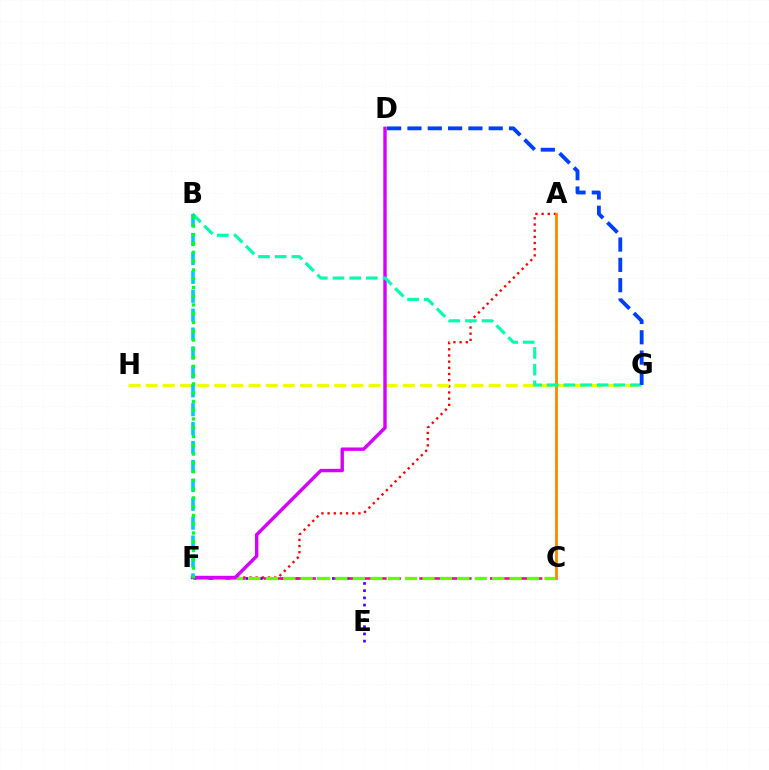{('A', 'F'): [{'color': '#ff0000', 'line_style': 'dotted', 'thickness': 1.68}], ('G', 'H'): [{'color': '#eeff00', 'line_style': 'dashed', 'thickness': 2.33}], ('E', 'F'): [{'color': '#4f00ff', 'line_style': 'dotted', 'thickness': 1.96}], ('C', 'F'): [{'color': '#ff00a0', 'line_style': 'dashed', 'thickness': 1.92}, {'color': '#66ff00', 'line_style': 'dashed', 'thickness': 2.37}], ('A', 'C'): [{'color': '#ff8800', 'line_style': 'solid', 'thickness': 2.06}], ('D', 'F'): [{'color': '#d600ff', 'line_style': 'solid', 'thickness': 2.45}], ('B', 'G'): [{'color': '#00ffaf', 'line_style': 'dashed', 'thickness': 2.27}], ('B', 'F'): [{'color': '#00c7ff', 'line_style': 'dashed', 'thickness': 2.57}, {'color': '#00ff27', 'line_style': 'dotted', 'thickness': 2.38}], ('D', 'G'): [{'color': '#003fff', 'line_style': 'dashed', 'thickness': 2.76}]}